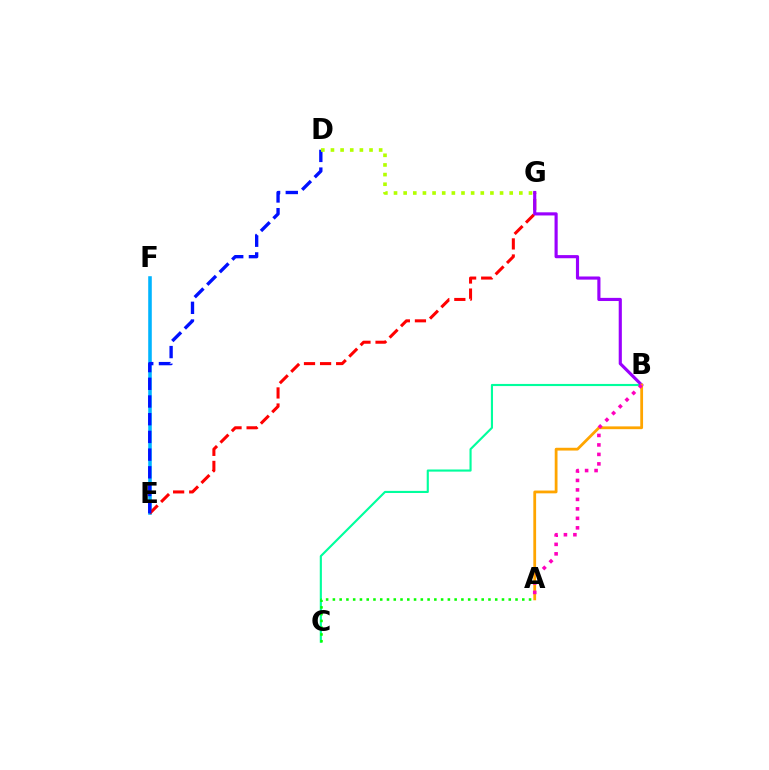{('E', 'F'): [{'color': '#00b5ff', 'line_style': 'solid', 'thickness': 2.57}], ('B', 'C'): [{'color': '#00ff9d', 'line_style': 'solid', 'thickness': 1.53}], ('E', 'G'): [{'color': '#ff0000', 'line_style': 'dashed', 'thickness': 2.18}], ('B', 'G'): [{'color': '#9b00ff', 'line_style': 'solid', 'thickness': 2.26}], ('D', 'E'): [{'color': '#0010ff', 'line_style': 'dashed', 'thickness': 2.4}], ('D', 'G'): [{'color': '#b3ff00', 'line_style': 'dotted', 'thickness': 2.62}], ('A', 'C'): [{'color': '#08ff00', 'line_style': 'dotted', 'thickness': 1.84}], ('A', 'B'): [{'color': '#ffa500', 'line_style': 'solid', 'thickness': 2.01}, {'color': '#ff00bd', 'line_style': 'dotted', 'thickness': 2.58}]}